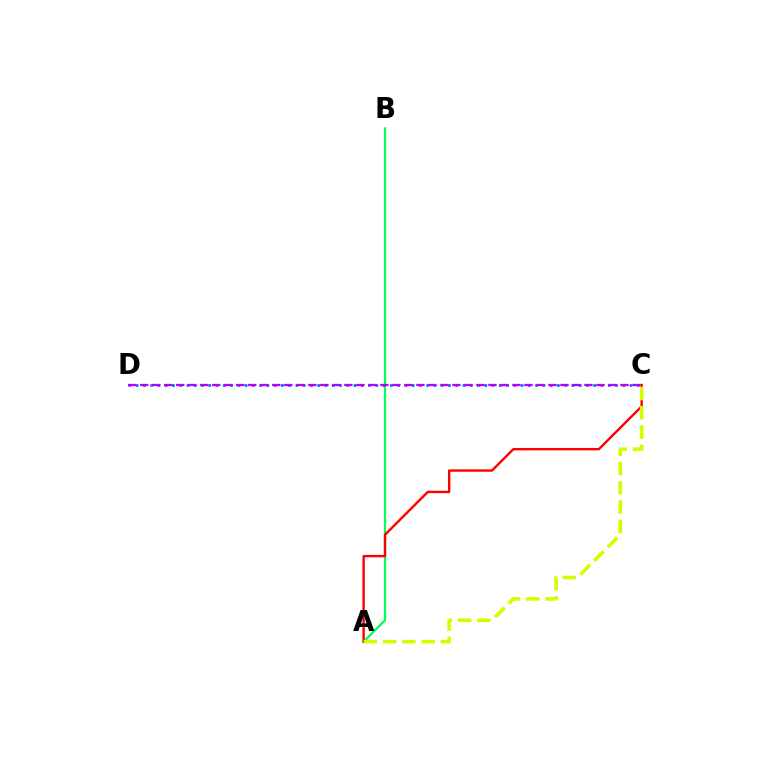{('A', 'B'): [{'color': '#00ff5c', 'line_style': 'solid', 'thickness': 1.61}], ('C', 'D'): [{'color': '#0074ff', 'line_style': 'dotted', 'thickness': 1.97}, {'color': '#b900ff', 'line_style': 'dashed', 'thickness': 1.63}], ('A', 'C'): [{'color': '#ff0000', 'line_style': 'solid', 'thickness': 1.72}, {'color': '#d1ff00', 'line_style': 'dashed', 'thickness': 2.62}]}